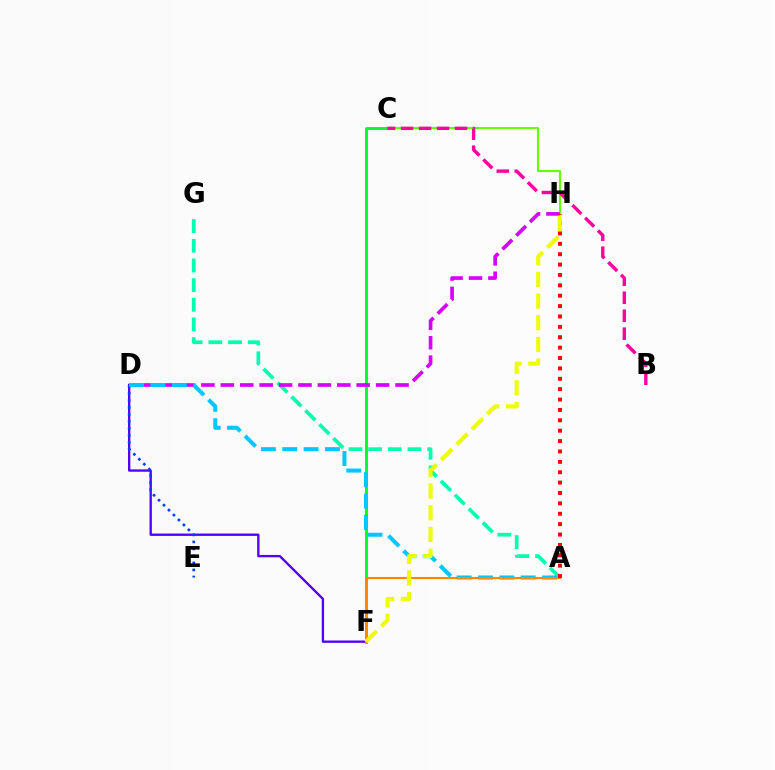{('A', 'G'): [{'color': '#00ffaf', 'line_style': 'dashed', 'thickness': 2.67}], ('C', 'H'): [{'color': '#66ff00', 'line_style': 'solid', 'thickness': 1.53}], ('C', 'F'): [{'color': '#00ff27', 'line_style': 'solid', 'thickness': 2.1}], ('B', 'C'): [{'color': '#ff00a0', 'line_style': 'dashed', 'thickness': 2.44}], ('D', 'F'): [{'color': '#4f00ff', 'line_style': 'solid', 'thickness': 1.69}], ('D', 'E'): [{'color': '#003fff', 'line_style': 'dotted', 'thickness': 1.91}], ('D', 'H'): [{'color': '#d600ff', 'line_style': 'dashed', 'thickness': 2.64}], ('A', 'D'): [{'color': '#00c7ff', 'line_style': 'dashed', 'thickness': 2.9}], ('A', 'F'): [{'color': '#ff8800', 'line_style': 'solid', 'thickness': 1.5}], ('A', 'H'): [{'color': '#ff0000', 'line_style': 'dotted', 'thickness': 2.82}], ('F', 'H'): [{'color': '#eeff00', 'line_style': 'dashed', 'thickness': 2.94}]}